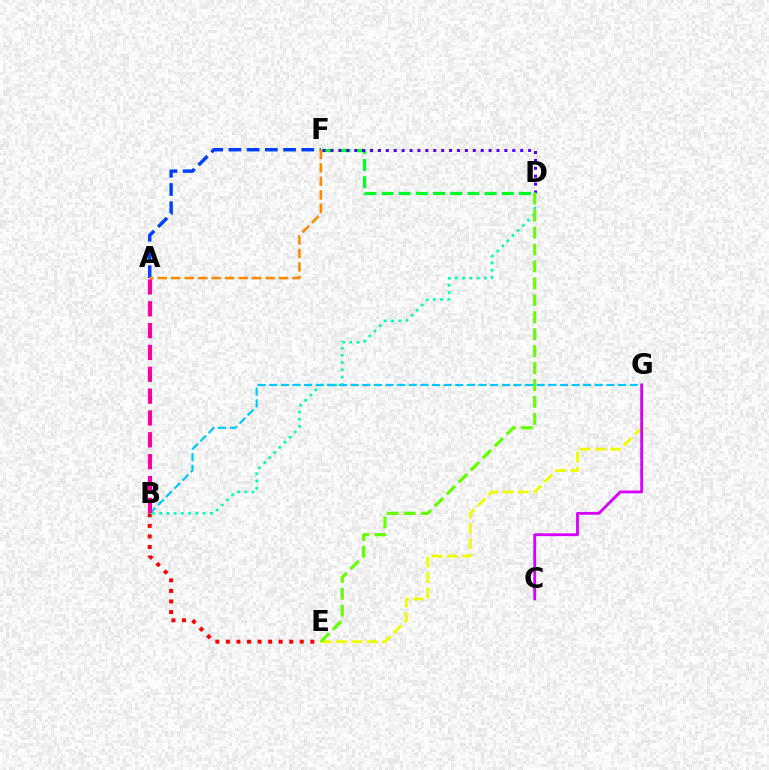{('D', 'F'): [{'color': '#00ff27', 'line_style': 'dashed', 'thickness': 2.33}, {'color': '#4f00ff', 'line_style': 'dotted', 'thickness': 2.15}], ('B', 'E'): [{'color': '#ff0000', 'line_style': 'dotted', 'thickness': 2.87}], ('B', 'D'): [{'color': '#00ffaf', 'line_style': 'dotted', 'thickness': 1.97}], ('A', 'F'): [{'color': '#003fff', 'line_style': 'dashed', 'thickness': 2.47}, {'color': '#ff8800', 'line_style': 'dashed', 'thickness': 1.83}], ('B', 'G'): [{'color': '#00c7ff', 'line_style': 'dashed', 'thickness': 1.58}], ('E', 'G'): [{'color': '#eeff00', 'line_style': 'dashed', 'thickness': 2.08}], ('A', 'B'): [{'color': '#ff00a0', 'line_style': 'dashed', 'thickness': 2.97}], ('C', 'G'): [{'color': '#d600ff', 'line_style': 'solid', 'thickness': 2.05}], ('D', 'E'): [{'color': '#66ff00', 'line_style': 'dashed', 'thickness': 2.3}]}